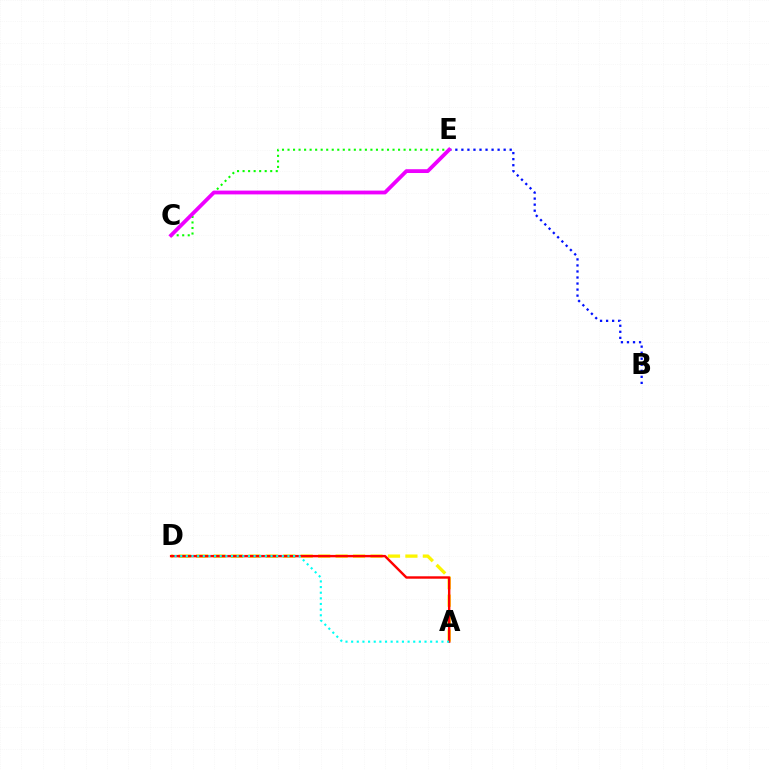{('C', 'E'): [{'color': '#08ff00', 'line_style': 'dotted', 'thickness': 1.5}, {'color': '#ee00ff', 'line_style': 'solid', 'thickness': 2.74}], ('B', 'E'): [{'color': '#0010ff', 'line_style': 'dotted', 'thickness': 1.64}], ('A', 'D'): [{'color': '#fcf500', 'line_style': 'dashed', 'thickness': 2.37}, {'color': '#ff0000', 'line_style': 'solid', 'thickness': 1.74}, {'color': '#00fff6', 'line_style': 'dotted', 'thickness': 1.53}]}